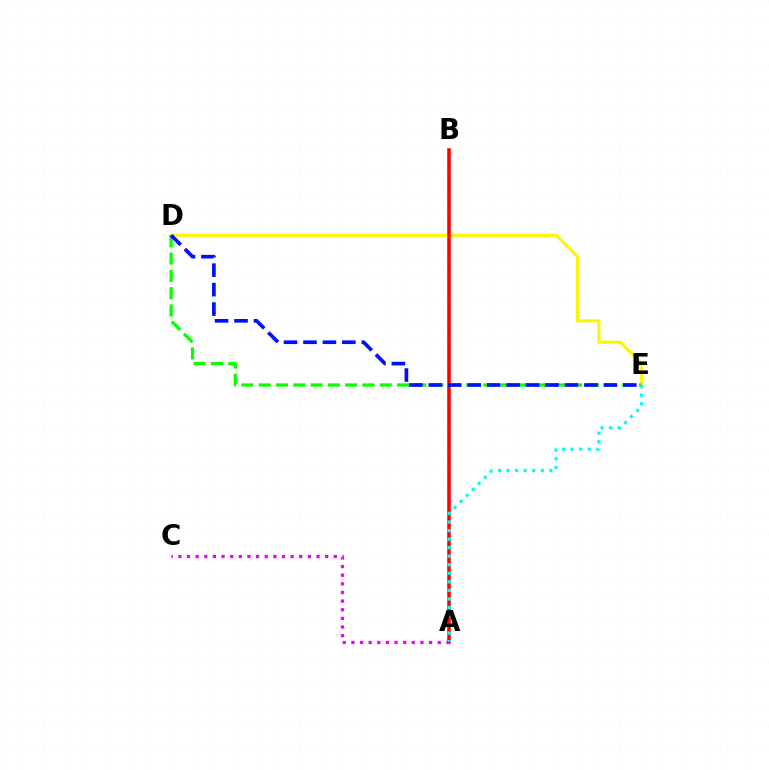{('D', 'E'): [{'color': '#fcf500', 'line_style': 'solid', 'thickness': 2.2}, {'color': '#08ff00', 'line_style': 'dashed', 'thickness': 2.35}, {'color': '#0010ff', 'line_style': 'dashed', 'thickness': 2.64}], ('A', 'B'): [{'color': '#ff0000', 'line_style': 'solid', 'thickness': 2.55}], ('A', 'C'): [{'color': '#ee00ff', 'line_style': 'dotted', 'thickness': 2.35}], ('A', 'E'): [{'color': '#00fff6', 'line_style': 'dotted', 'thickness': 2.32}]}